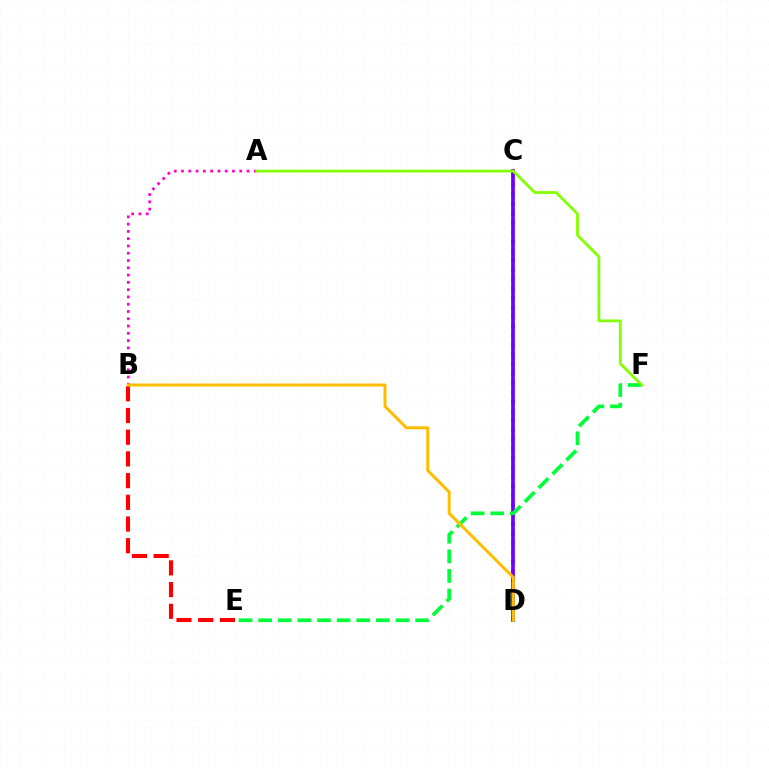{('C', 'D'): [{'color': '#004bff', 'line_style': 'dotted', 'thickness': 2.56}, {'color': '#00fff6', 'line_style': 'solid', 'thickness': 1.68}, {'color': '#7200ff', 'line_style': 'solid', 'thickness': 2.66}], ('B', 'E'): [{'color': '#ff0000', 'line_style': 'dashed', 'thickness': 2.95}], ('A', 'B'): [{'color': '#ff00cf', 'line_style': 'dotted', 'thickness': 1.98}], ('E', 'F'): [{'color': '#00ff39', 'line_style': 'dashed', 'thickness': 2.67}], ('A', 'F'): [{'color': '#84ff00', 'line_style': 'solid', 'thickness': 2.0}], ('B', 'D'): [{'color': '#ffbd00', 'line_style': 'solid', 'thickness': 2.16}]}